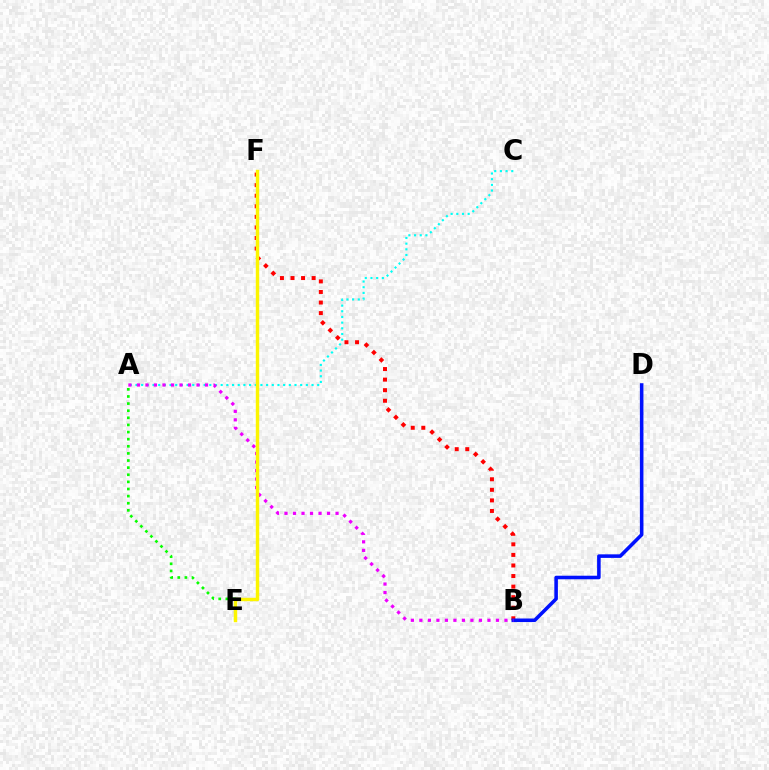{('B', 'F'): [{'color': '#ff0000', 'line_style': 'dotted', 'thickness': 2.87}], ('A', 'E'): [{'color': '#08ff00', 'line_style': 'dotted', 'thickness': 1.93}], ('A', 'C'): [{'color': '#00fff6', 'line_style': 'dotted', 'thickness': 1.54}], ('B', 'D'): [{'color': '#0010ff', 'line_style': 'solid', 'thickness': 2.56}], ('A', 'B'): [{'color': '#ee00ff', 'line_style': 'dotted', 'thickness': 2.31}], ('E', 'F'): [{'color': '#fcf500', 'line_style': 'solid', 'thickness': 2.46}]}